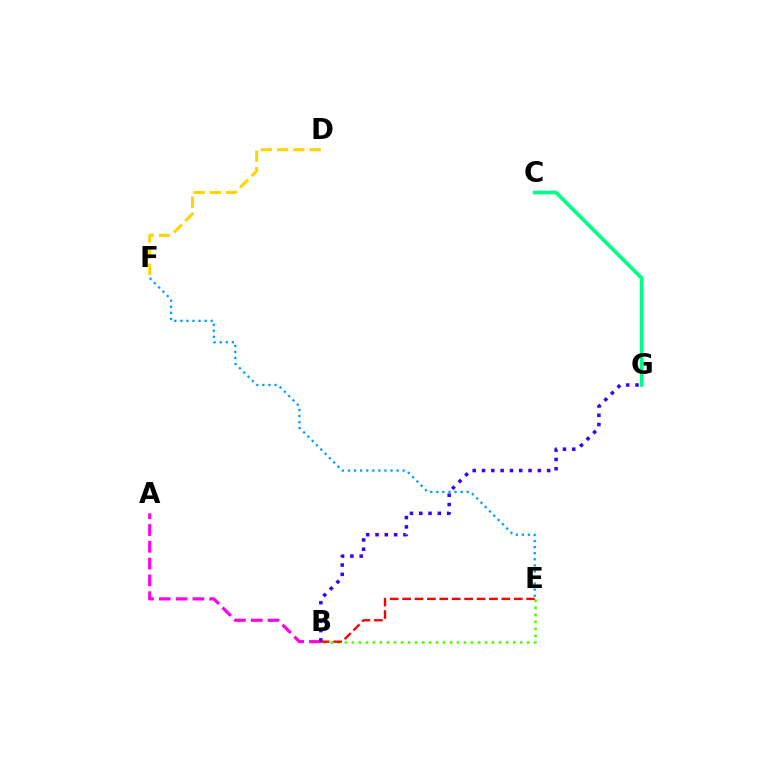{('A', 'B'): [{'color': '#ff00ed', 'line_style': 'dashed', 'thickness': 2.28}], ('E', 'F'): [{'color': '#009eff', 'line_style': 'dotted', 'thickness': 1.65}], ('B', 'G'): [{'color': '#3700ff', 'line_style': 'dotted', 'thickness': 2.53}], ('C', 'G'): [{'color': '#00ff86', 'line_style': 'solid', 'thickness': 2.67}], ('D', 'F'): [{'color': '#ffd500', 'line_style': 'dashed', 'thickness': 2.21}], ('B', 'E'): [{'color': '#4fff00', 'line_style': 'dotted', 'thickness': 1.9}, {'color': '#ff0000', 'line_style': 'dashed', 'thickness': 1.69}]}